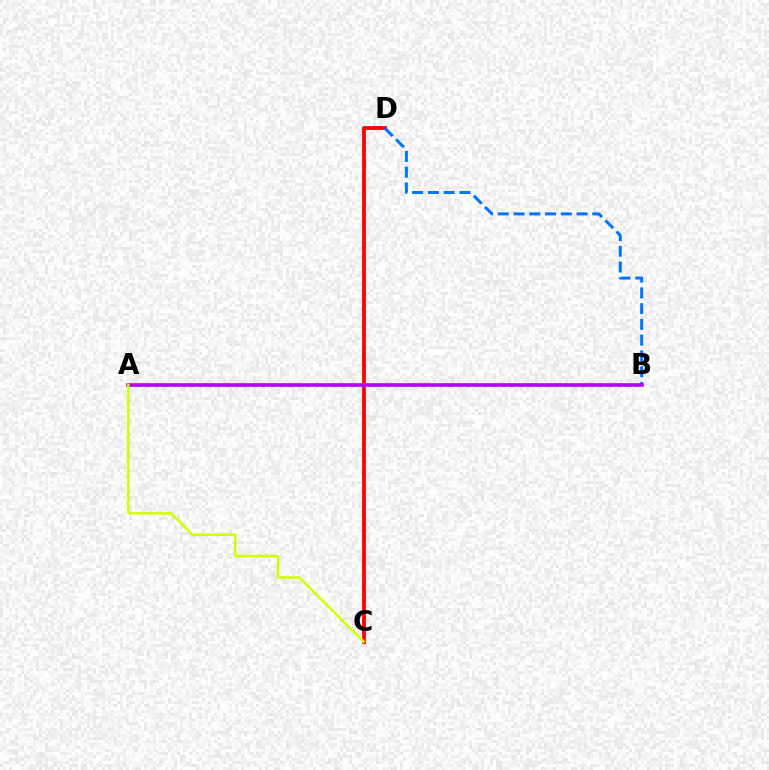{('C', 'D'): [{'color': '#ff0000', 'line_style': 'solid', 'thickness': 2.72}], ('B', 'D'): [{'color': '#0074ff', 'line_style': 'dashed', 'thickness': 2.14}], ('A', 'B'): [{'color': '#00ff5c', 'line_style': 'dotted', 'thickness': 2.41}, {'color': '#b900ff', 'line_style': 'solid', 'thickness': 2.62}], ('A', 'C'): [{'color': '#d1ff00', 'line_style': 'solid', 'thickness': 1.8}]}